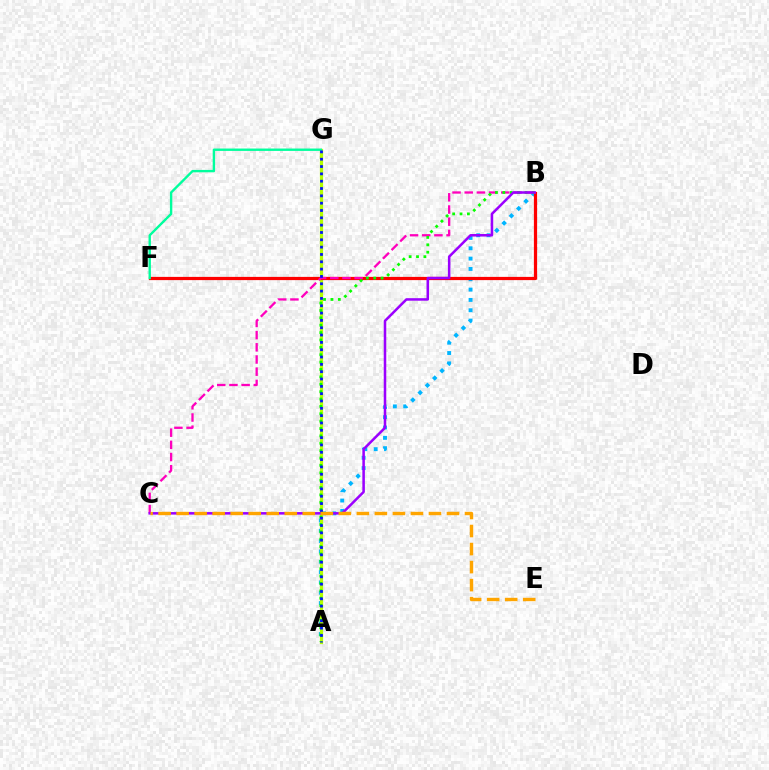{('A', 'B'): [{'color': '#00b5ff', 'line_style': 'dotted', 'thickness': 2.81}, {'color': '#08ff00', 'line_style': 'dotted', 'thickness': 2.0}], ('A', 'G'): [{'color': '#b3ff00', 'line_style': 'solid', 'thickness': 2.33}, {'color': '#0010ff', 'line_style': 'dotted', 'thickness': 1.99}], ('B', 'F'): [{'color': '#ff0000', 'line_style': 'solid', 'thickness': 2.32}], ('B', 'C'): [{'color': '#ff00bd', 'line_style': 'dashed', 'thickness': 1.66}, {'color': '#9b00ff', 'line_style': 'solid', 'thickness': 1.82}], ('F', 'G'): [{'color': '#00ff9d', 'line_style': 'solid', 'thickness': 1.72}], ('C', 'E'): [{'color': '#ffa500', 'line_style': 'dashed', 'thickness': 2.45}]}